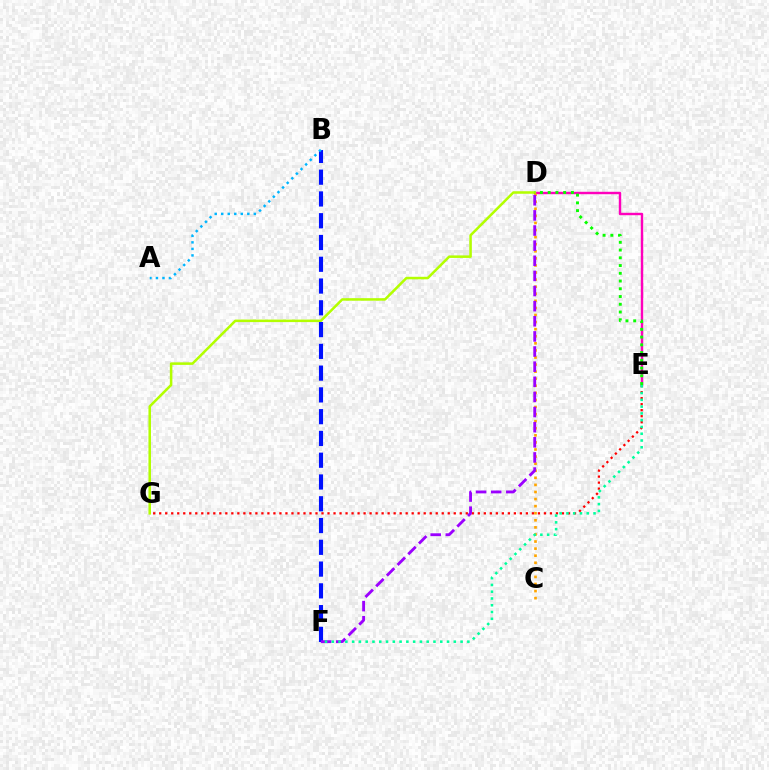{('D', 'E'): [{'color': '#ff00bd', 'line_style': 'solid', 'thickness': 1.74}, {'color': '#08ff00', 'line_style': 'dotted', 'thickness': 2.1}], ('E', 'G'): [{'color': '#ff0000', 'line_style': 'dotted', 'thickness': 1.63}], ('D', 'G'): [{'color': '#b3ff00', 'line_style': 'solid', 'thickness': 1.82}], ('C', 'D'): [{'color': '#ffa500', 'line_style': 'dotted', 'thickness': 1.92}], ('B', 'F'): [{'color': '#0010ff', 'line_style': 'dashed', 'thickness': 2.96}], ('D', 'F'): [{'color': '#9b00ff', 'line_style': 'dashed', 'thickness': 2.06}], ('E', 'F'): [{'color': '#00ff9d', 'line_style': 'dotted', 'thickness': 1.84}], ('A', 'B'): [{'color': '#00b5ff', 'line_style': 'dotted', 'thickness': 1.77}]}